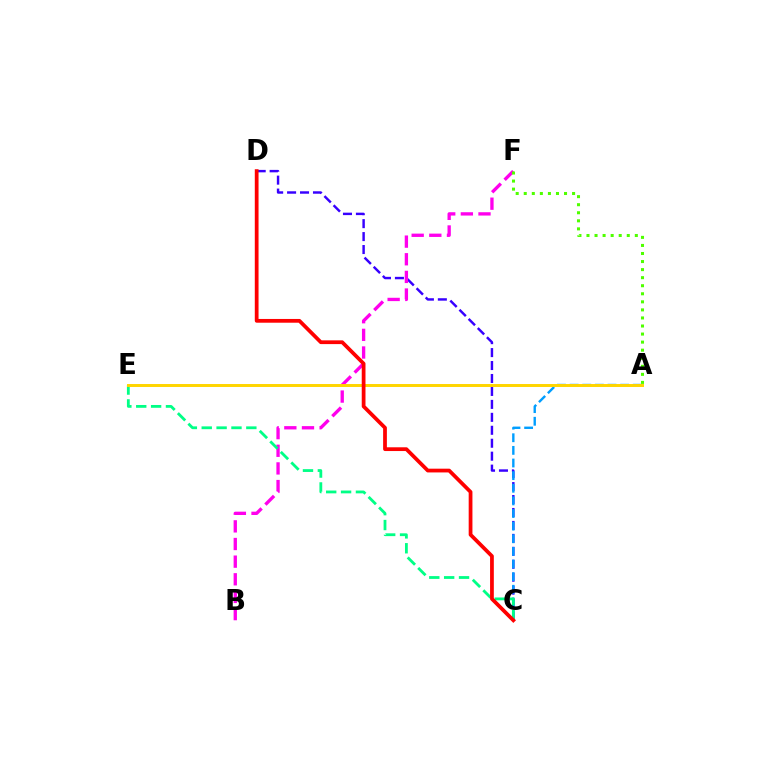{('C', 'D'): [{'color': '#3700ff', 'line_style': 'dashed', 'thickness': 1.76}, {'color': '#ff0000', 'line_style': 'solid', 'thickness': 2.7}], ('A', 'C'): [{'color': '#009eff', 'line_style': 'dashed', 'thickness': 1.72}], ('B', 'F'): [{'color': '#ff00ed', 'line_style': 'dashed', 'thickness': 2.4}], ('C', 'E'): [{'color': '#00ff86', 'line_style': 'dashed', 'thickness': 2.02}], ('A', 'E'): [{'color': '#ffd500', 'line_style': 'solid', 'thickness': 2.13}], ('A', 'F'): [{'color': '#4fff00', 'line_style': 'dotted', 'thickness': 2.19}]}